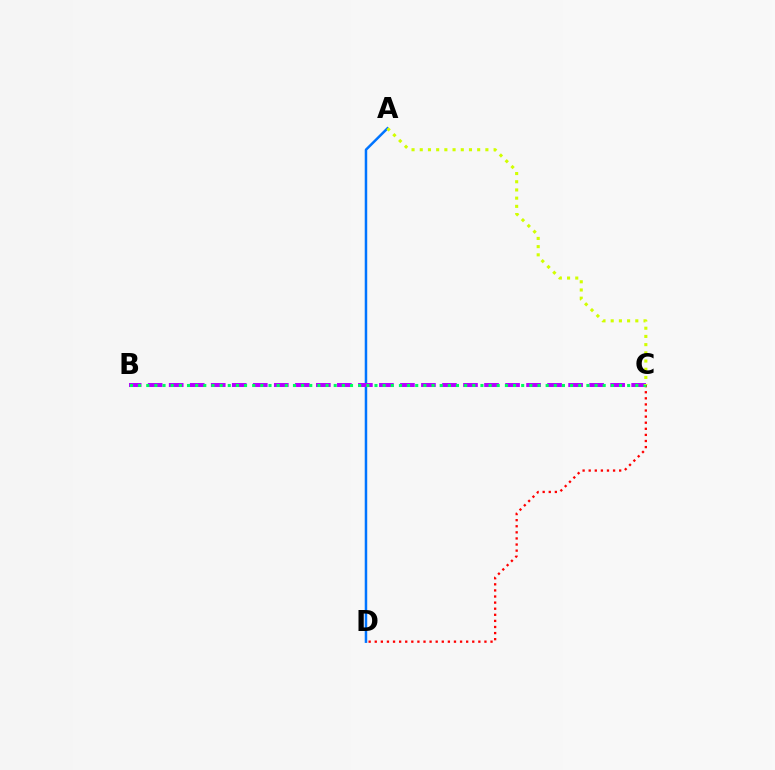{('A', 'D'): [{'color': '#0074ff', 'line_style': 'solid', 'thickness': 1.8}], ('B', 'C'): [{'color': '#b900ff', 'line_style': 'dashed', 'thickness': 2.86}, {'color': '#00ff5c', 'line_style': 'dotted', 'thickness': 2.21}], ('C', 'D'): [{'color': '#ff0000', 'line_style': 'dotted', 'thickness': 1.66}], ('A', 'C'): [{'color': '#d1ff00', 'line_style': 'dotted', 'thickness': 2.23}]}